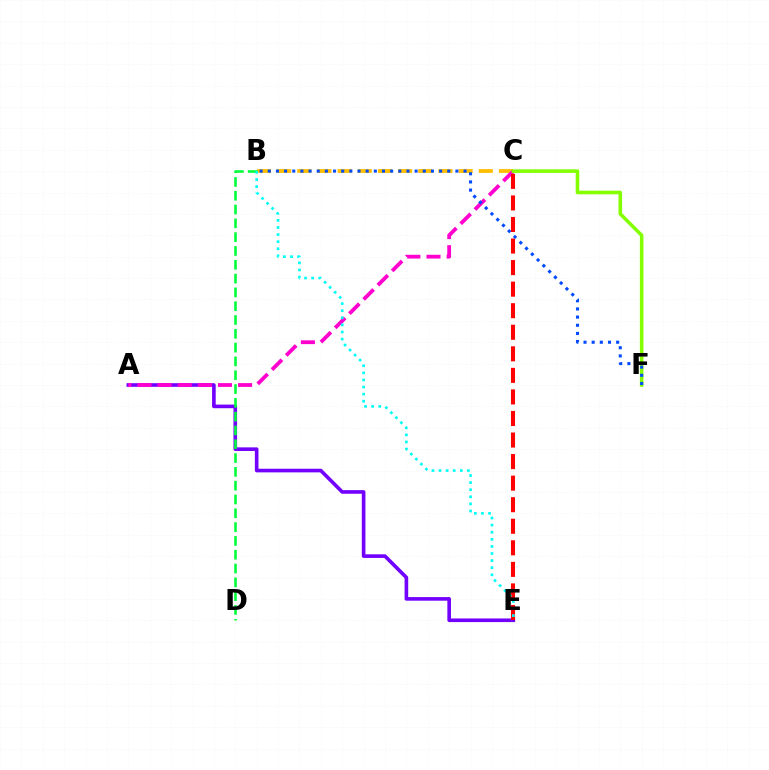{('A', 'E'): [{'color': '#7200ff', 'line_style': 'solid', 'thickness': 2.61}], ('B', 'C'): [{'color': '#ffbd00', 'line_style': 'dashed', 'thickness': 2.74}], ('A', 'C'): [{'color': '#ff00cf', 'line_style': 'dashed', 'thickness': 2.73}], ('B', 'D'): [{'color': '#00ff39', 'line_style': 'dashed', 'thickness': 1.88}], ('C', 'E'): [{'color': '#ff0000', 'line_style': 'dashed', 'thickness': 2.93}], ('B', 'E'): [{'color': '#00fff6', 'line_style': 'dotted', 'thickness': 1.93}], ('C', 'F'): [{'color': '#84ff00', 'line_style': 'solid', 'thickness': 2.58}], ('B', 'F'): [{'color': '#004bff', 'line_style': 'dotted', 'thickness': 2.22}]}